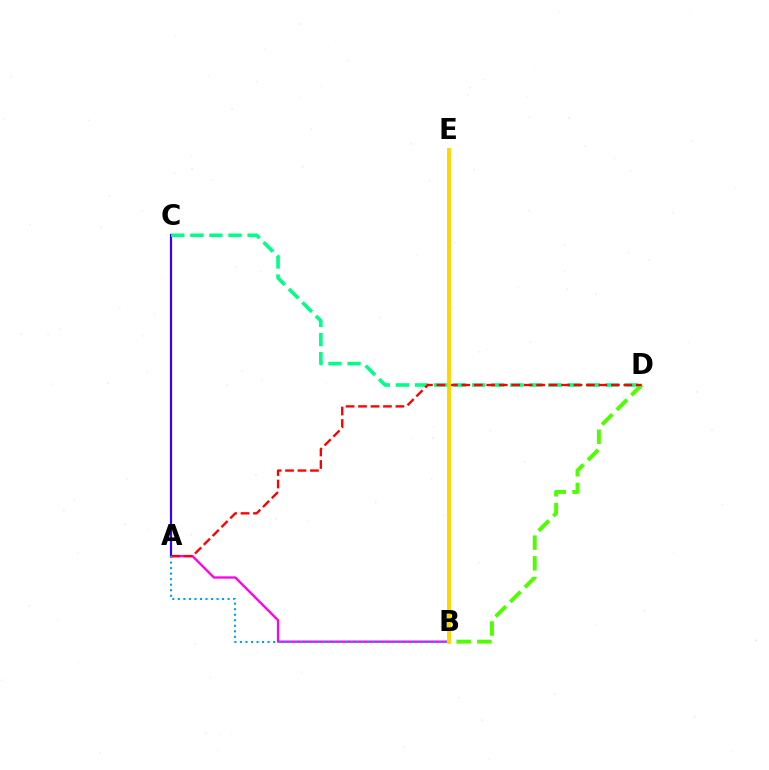{('A', 'B'): [{'color': '#ff00ed', 'line_style': 'solid', 'thickness': 1.67}, {'color': '#009eff', 'line_style': 'dotted', 'thickness': 1.5}], ('A', 'C'): [{'color': '#3700ff', 'line_style': 'solid', 'thickness': 1.56}], ('B', 'D'): [{'color': '#4fff00', 'line_style': 'dashed', 'thickness': 2.82}], ('C', 'D'): [{'color': '#00ff86', 'line_style': 'dashed', 'thickness': 2.59}], ('A', 'D'): [{'color': '#ff0000', 'line_style': 'dashed', 'thickness': 1.69}], ('B', 'E'): [{'color': '#ffd500', 'line_style': 'solid', 'thickness': 2.81}]}